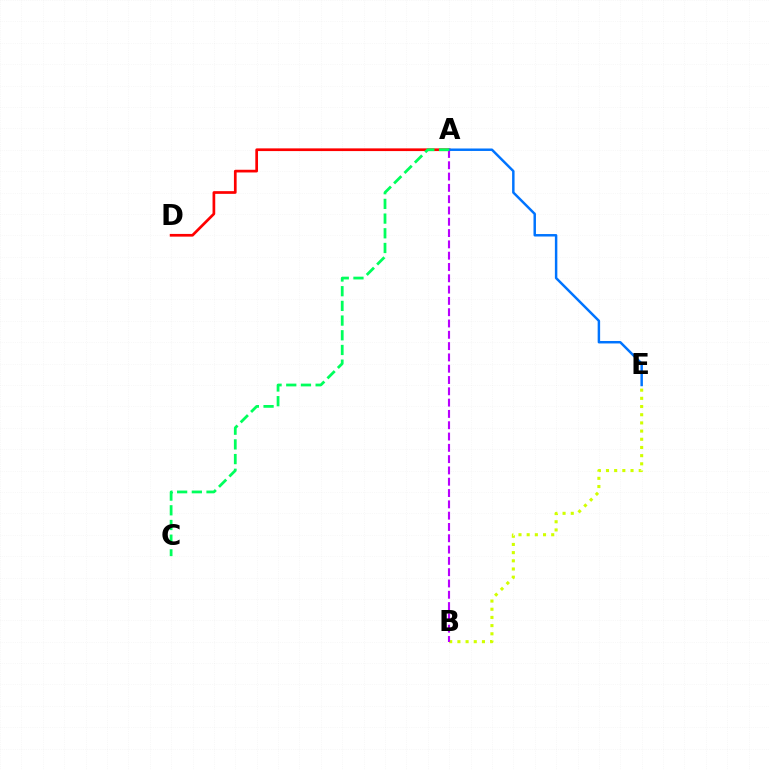{('A', 'D'): [{'color': '#ff0000', 'line_style': 'solid', 'thickness': 1.94}], ('B', 'E'): [{'color': '#d1ff00', 'line_style': 'dotted', 'thickness': 2.22}], ('A', 'B'): [{'color': '#b900ff', 'line_style': 'dashed', 'thickness': 1.54}], ('A', 'E'): [{'color': '#0074ff', 'line_style': 'solid', 'thickness': 1.78}], ('A', 'C'): [{'color': '#00ff5c', 'line_style': 'dashed', 'thickness': 2.0}]}